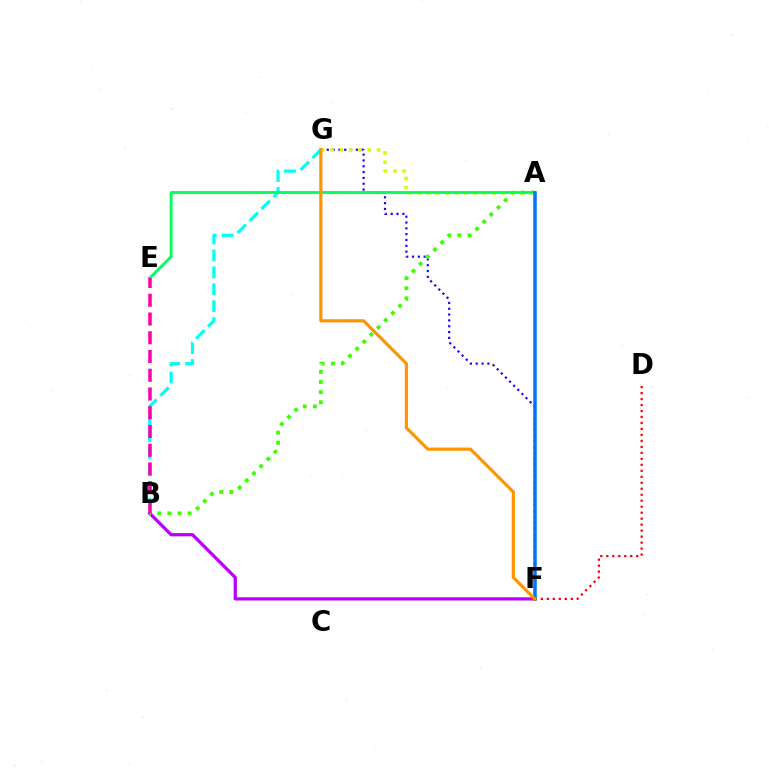{('B', 'F'): [{'color': '#b900ff', 'line_style': 'solid', 'thickness': 2.33}], ('F', 'G'): [{'color': '#2500ff', 'line_style': 'dotted', 'thickness': 1.58}, {'color': '#ff9400', 'line_style': 'solid', 'thickness': 2.28}], ('A', 'B'): [{'color': '#3dff00', 'line_style': 'dotted', 'thickness': 2.75}], ('B', 'G'): [{'color': '#00fff6', 'line_style': 'dashed', 'thickness': 2.3}], ('A', 'G'): [{'color': '#d1ff00', 'line_style': 'dotted', 'thickness': 2.53}], ('D', 'F'): [{'color': '#ff0000', 'line_style': 'dotted', 'thickness': 1.63}], ('A', 'E'): [{'color': '#00ff5c', 'line_style': 'solid', 'thickness': 2.05}], ('B', 'E'): [{'color': '#ff00ac', 'line_style': 'dashed', 'thickness': 2.55}], ('A', 'F'): [{'color': '#0074ff', 'line_style': 'solid', 'thickness': 2.52}]}